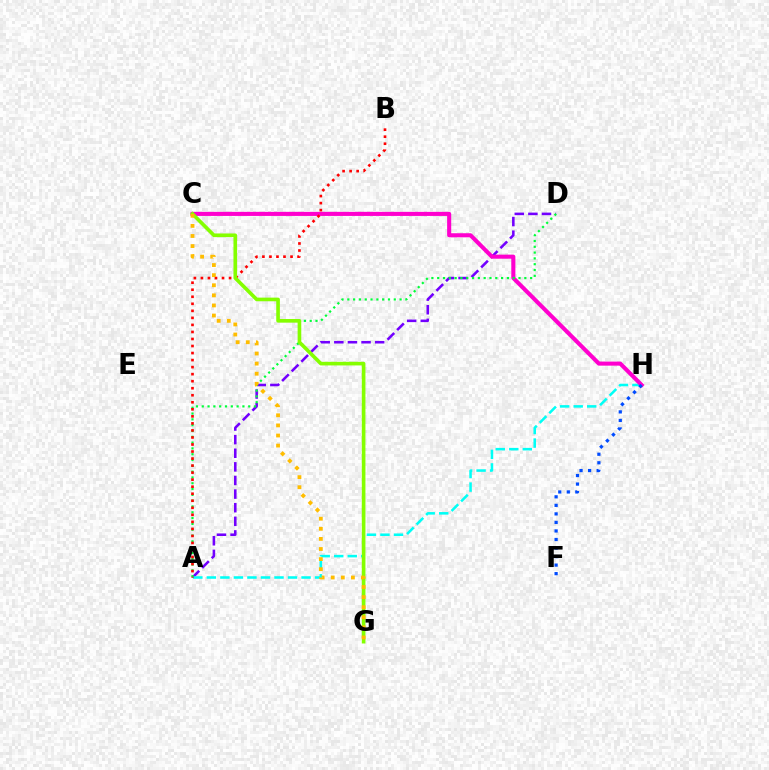{('A', 'D'): [{'color': '#7200ff', 'line_style': 'dashed', 'thickness': 1.85}, {'color': '#00ff39', 'line_style': 'dotted', 'thickness': 1.58}], ('A', 'H'): [{'color': '#00fff6', 'line_style': 'dashed', 'thickness': 1.84}], ('C', 'H'): [{'color': '#ff00cf', 'line_style': 'solid', 'thickness': 2.94}], ('A', 'B'): [{'color': '#ff0000', 'line_style': 'dotted', 'thickness': 1.91}], ('C', 'G'): [{'color': '#84ff00', 'line_style': 'solid', 'thickness': 2.62}, {'color': '#ffbd00', 'line_style': 'dotted', 'thickness': 2.74}], ('F', 'H'): [{'color': '#004bff', 'line_style': 'dotted', 'thickness': 2.32}]}